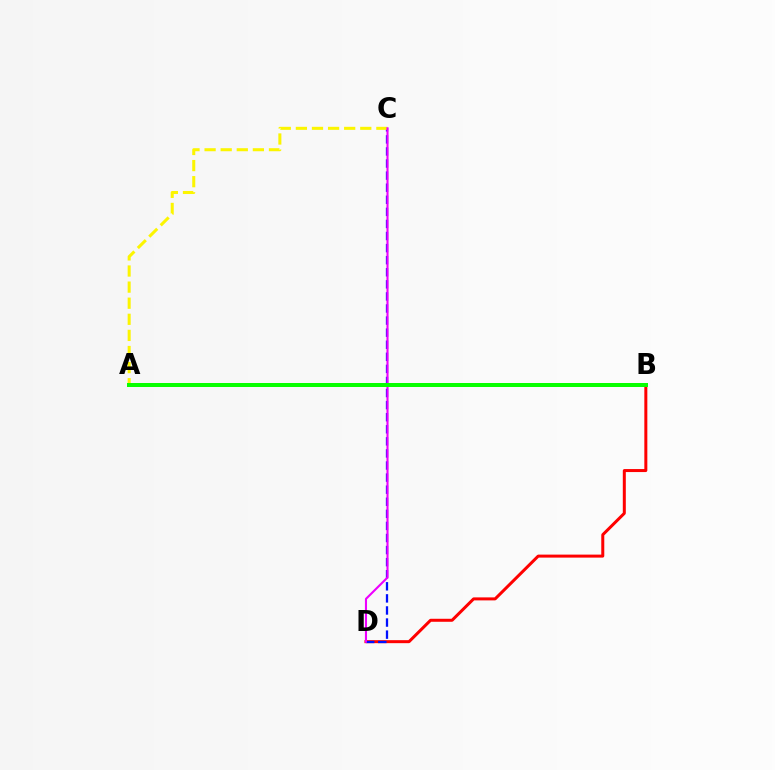{('B', 'D'): [{'color': '#ff0000', 'line_style': 'solid', 'thickness': 2.16}], ('C', 'D'): [{'color': '#0010ff', 'line_style': 'dashed', 'thickness': 1.64}, {'color': '#ee00ff', 'line_style': 'solid', 'thickness': 1.52}], ('A', 'B'): [{'color': '#00fff6', 'line_style': 'solid', 'thickness': 2.84}, {'color': '#08ff00', 'line_style': 'solid', 'thickness': 2.87}], ('A', 'C'): [{'color': '#fcf500', 'line_style': 'dashed', 'thickness': 2.19}]}